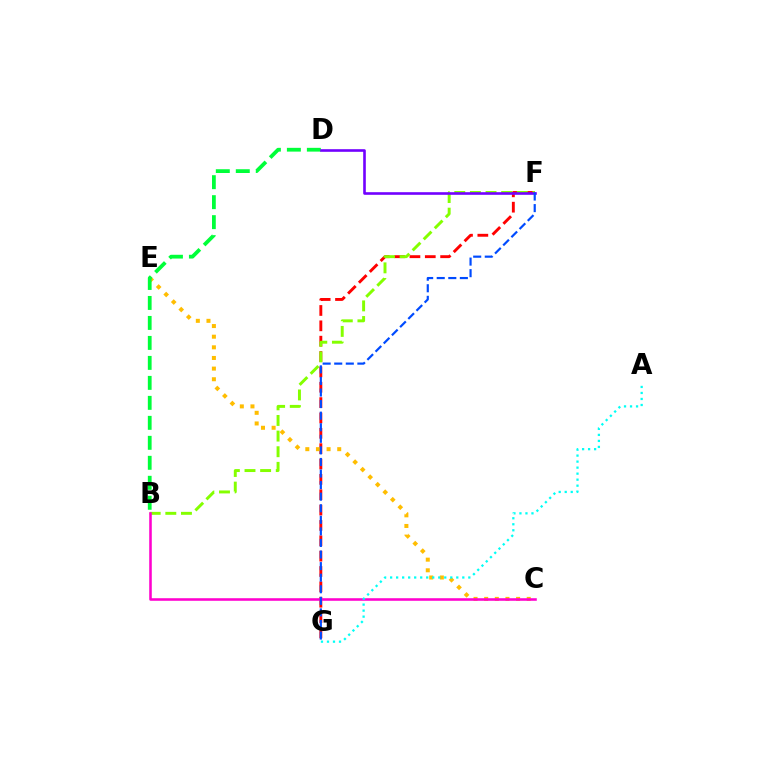{('F', 'G'): [{'color': '#ff0000', 'line_style': 'dashed', 'thickness': 2.09}, {'color': '#004bff', 'line_style': 'dashed', 'thickness': 1.57}], ('B', 'F'): [{'color': '#84ff00', 'line_style': 'dashed', 'thickness': 2.12}], ('C', 'E'): [{'color': '#ffbd00', 'line_style': 'dotted', 'thickness': 2.89}], ('B', 'D'): [{'color': '#00ff39', 'line_style': 'dashed', 'thickness': 2.71}], ('B', 'C'): [{'color': '#ff00cf', 'line_style': 'solid', 'thickness': 1.84}], ('D', 'F'): [{'color': '#7200ff', 'line_style': 'solid', 'thickness': 1.88}], ('A', 'G'): [{'color': '#00fff6', 'line_style': 'dotted', 'thickness': 1.63}]}